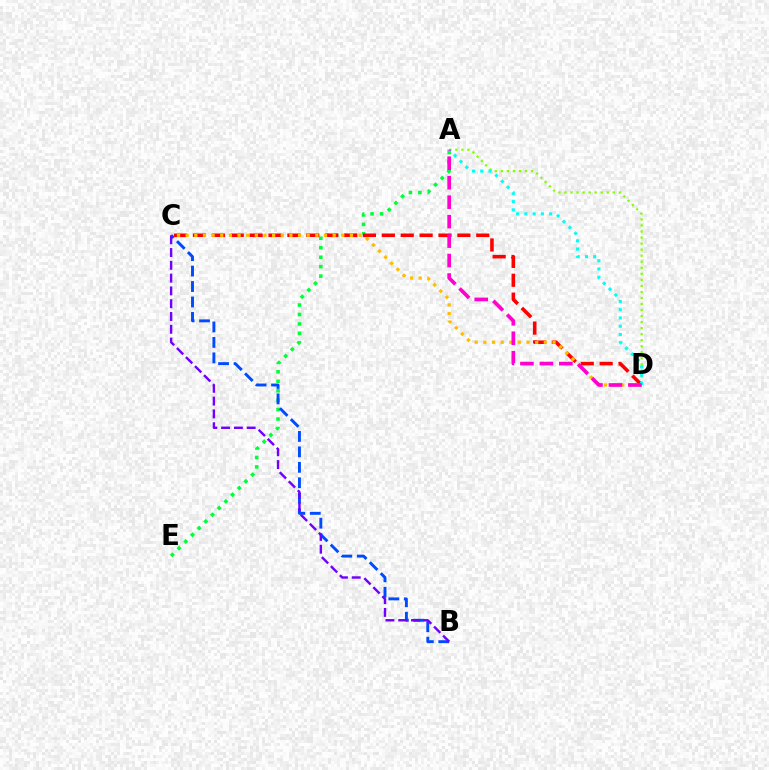{('A', 'D'): [{'color': '#84ff00', 'line_style': 'dotted', 'thickness': 1.64}, {'color': '#00fff6', 'line_style': 'dotted', 'thickness': 2.24}, {'color': '#ff00cf', 'line_style': 'dashed', 'thickness': 2.64}], ('A', 'E'): [{'color': '#00ff39', 'line_style': 'dotted', 'thickness': 2.57}], ('B', 'C'): [{'color': '#004bff', 'line_style': 'dashed', 'thickness': 2.1}, {'color': '#7200ff', 'line_style': 'dashed', 'thickness': 1.74}], ('C', 'D'): [{'color': '#ff0000', 'line_style': 'dashed', 'thickness': 2.57}, {'color': '#ffbd00', 'line_style': 'dotted', 'thickness': 2.35}]}